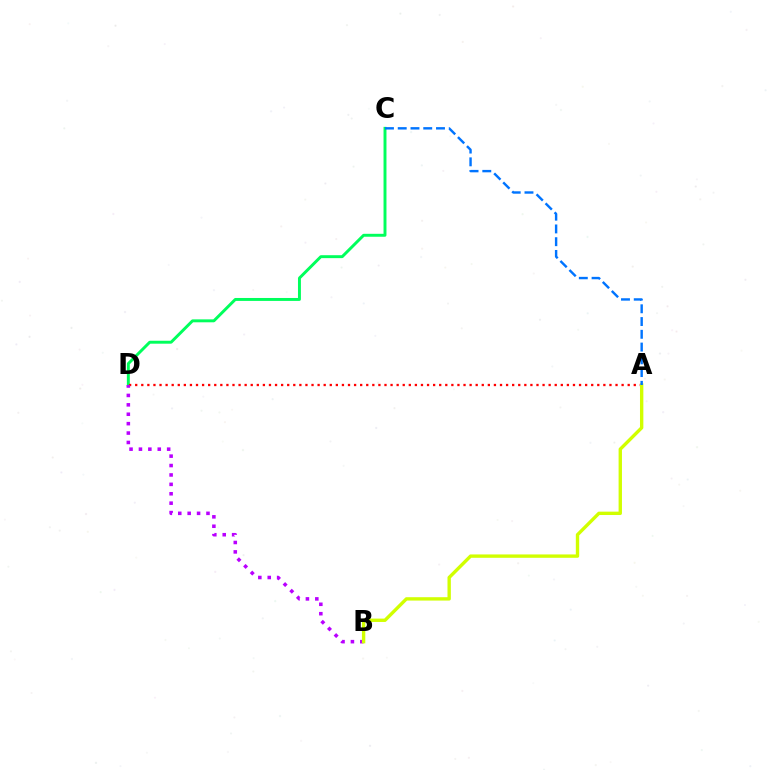{('C', 'D'): [{'color': '#00ff5c', 'line_style': 'solid', 'thickness': 2.12}], ('A', 'D'): [{'color': '#ff0000', 'line_style': 'dotted', 'thickness': 1.65}], ('B', 'D'): [{'color': '#b900ff', 'line_style': 'dotted', 'thickness': 2.56}], ('A', 'B'): [{'color': '#d1ff00', 'line_style': 'solid', 'thickness': 2.42}], ('A', 'C'): [{'color': '#0074ff', 'line_style': 'dashed', 'thickness': 1.73}]}